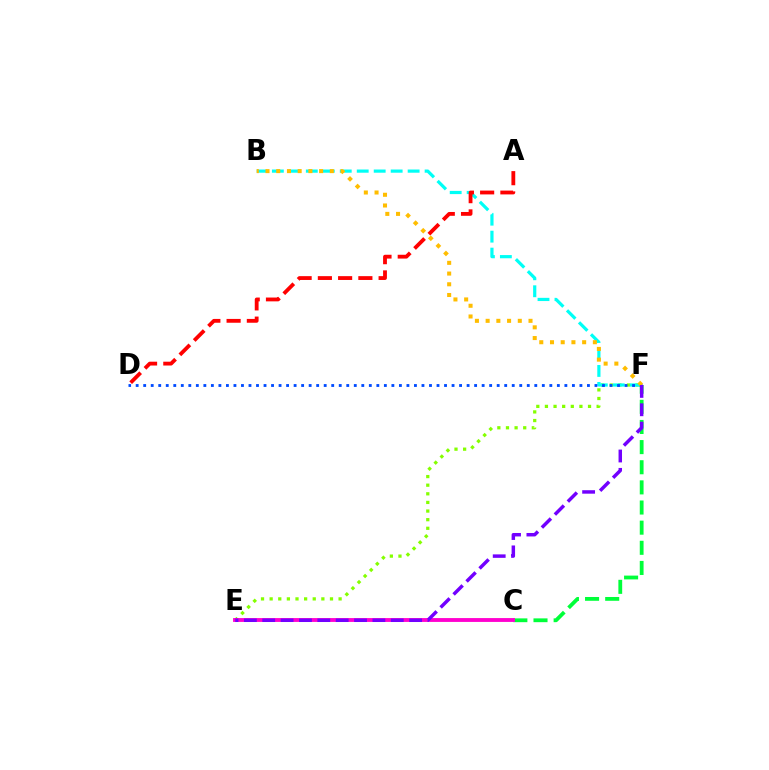{('E', 'F'): [{'color': '#84ff00', 'line_style': 'dotted', 'thickness': 2.34}, {'color': '#7200ff', 'line_style': 'dashed', 'thickness': 2.49}], ('C', 'F'): [{'color': '#00ff39', 'line_style': 'dashed', 'thickness': 2.74}], ('B', 'F'): [{'color': '#00fff6', 'line_style': 'dashed', 'thickness': 2.31}, {'color': '#ffbd00', 'line_style': 'dotted', 'thickness': 2.91}], ('D', 'F'): [{'color': '#004bff', 'line_style': 'dotted', 'thickness': 2.04}], ('C', 'E'): [{'color': '#ff00cf', 'line_style': 'solid', 'thickness': 2.78}], ('A', 'D'): [{'color': '#ff0000', 'line_style': 'dashed', 'thickness': 2.75}]}